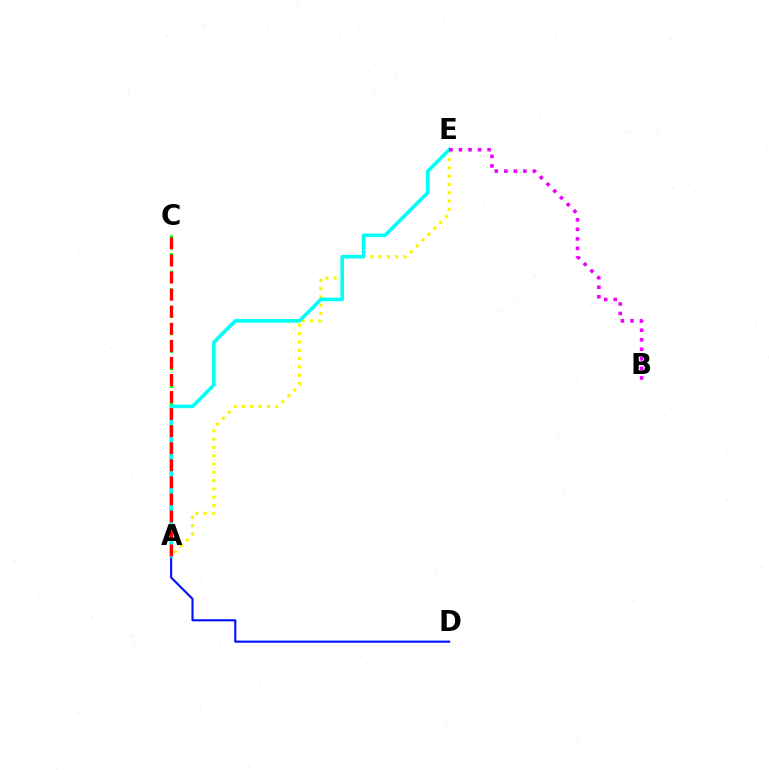{('A', 'E'): [{'color': '#fcf500', 'line_style': 'dotted', 'thickness': 2.25}, {'color': '#00fff6', 'line_style': 'solid', 'thickness': 2.58}], ('A', 'C'): [{'color': '#08ff00', 'line_style': 'dotted', 'thickness': 2.38}, {'color': '#ff0000', 'line_style': 'dashed', 'thickness': 2.32}], ('A', 'D'): [{'color': '#0010ff', 'line_style': 'solid', 'thickness': 1.53}], ('B', 'E'): [{'color': '#ee00ff', 'line_style': 'dotted', 'thickness': 2.59}]}